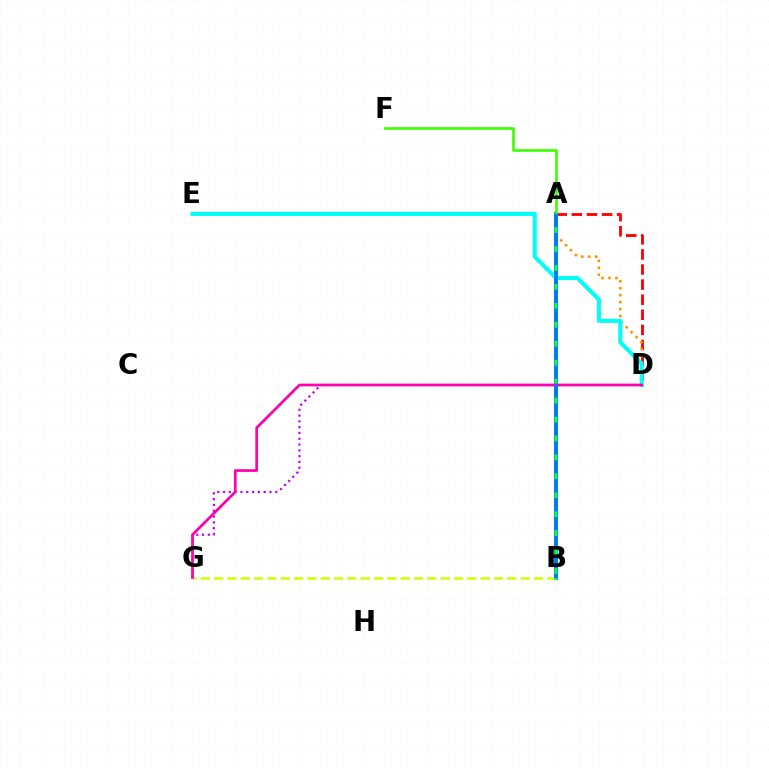{('A', 'B'): [{'color': '#2500ff', 'line_style': 'solid', 'thickness': 2.93}, {'color': '#00ff5c', 'line_style': 'solid', 'thickness': 2.52}, {'color': '#0074ff', 'line_style': 'dashed', 'thickness': 2.57}], ('B', 'G'): [{'color': '#d1ff00', 'line_style': 'dashed', 'thickness': 1.81}], ('A', 'D'): [{'color': '#ff0000', 'line_style': 'dashed', 'thickness': 2.05}, {'color': '#ff9400', 'line_style': 'dotted', 'thickness': 1.89}], ('D', 'G'): [{'color': '#b900ff', 'line_style': 'dotted', 'thickness': 1.58}, {'color': '#ff00ac', 'line_style': 'solid', 'thickness': 1.94}], ('A', 'F'): [{'color': '#3dff00', 'line_style': 'solid', 'thickness': 1.91}], ('D', 'E'): [{'color': '#00fff6', 'line_style': 'solid', 'thickness': 2.94}]}